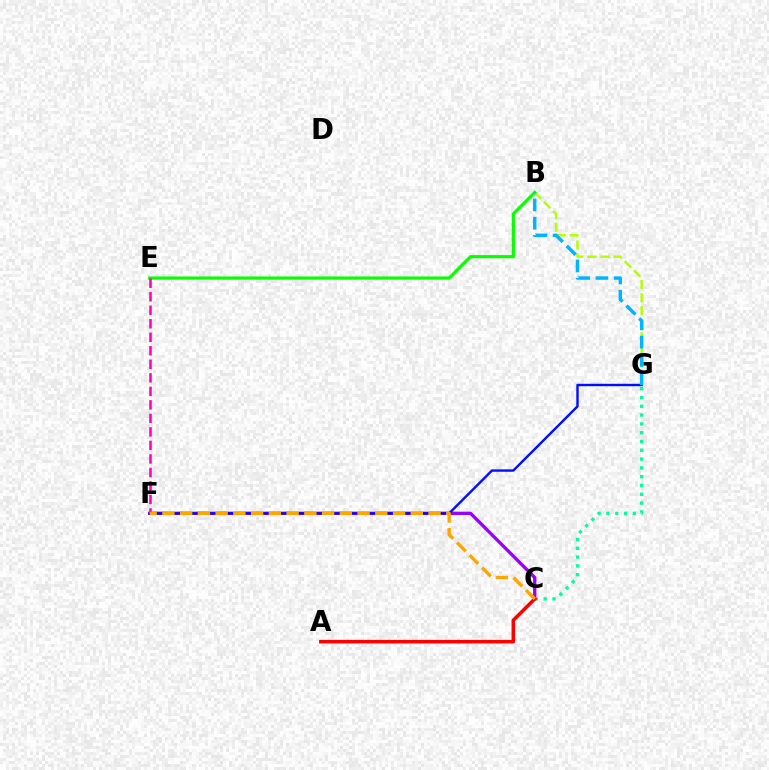{('B', 'G'): [{'color': '#b3ff00', 'line_style': 'dashed', 'thickness': 1.77}, {'color': '#00b5ff', 'line_style': 'dashed', 'thickness': 2.48}], ('B', 'E'): [{'color': '#08ff00', 'line_style': 'solid', 'thickness': 2.27}], ('C', 'F'): [{'color': '#9b00ff', 'line_style': 'solid', 'thickness': 2.39}, {'color': '#ffa500', 'line_style': 'dashed', 'thickness': 2.41}], ('F', 'G'): [{'color': '#0010ff', 'line_style': 'solid', 'thickness': 1.74}], ('E', 'F'): [{'color': '#ff00bd', 'line_style': 'dashed', 'thickness': 1.84}], ('C', 'G'): [{'color': '#00ff9d', 'line_style': 'dotted', 'thickness': 2.39}], ('A', 'C'): [{'color': '#ff0000', 'line_style': 'solid', 'thickness': 2.54}]}